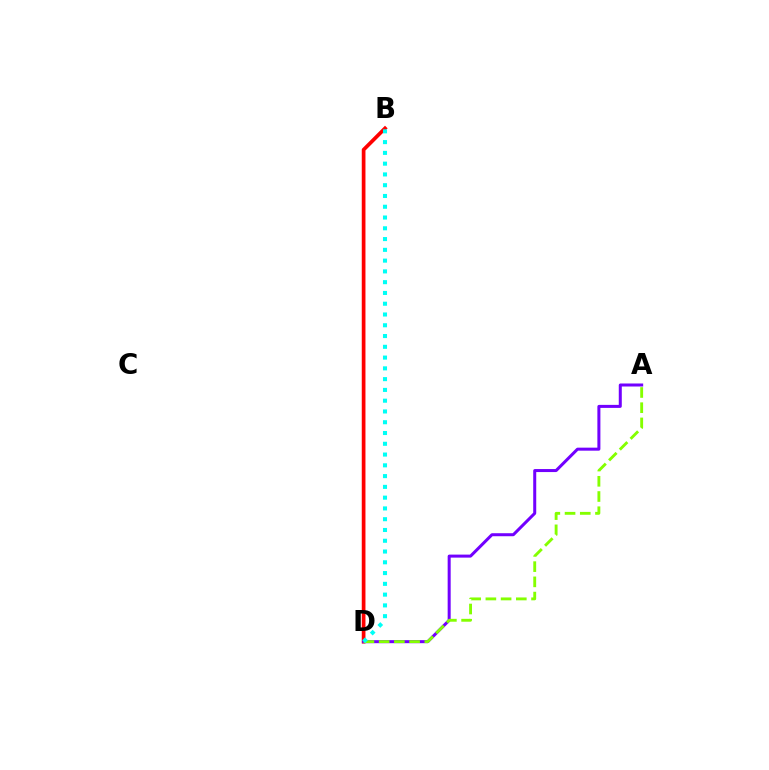{('B', 'D'): [{'color': '#ff0000', 'line_style': 'solid', 'thickness': 2.67}, {'color': '#00fff6', 'line_style': 'dotted', 'thickness': 2.93}], ('A', 'D'): [{'color': '#7200ff', 'line_style': 'solid', 'thickness': 2.17}, {'color': '#84ff00', 'line_style': 'dashed', 'thickness': 2.07}]}